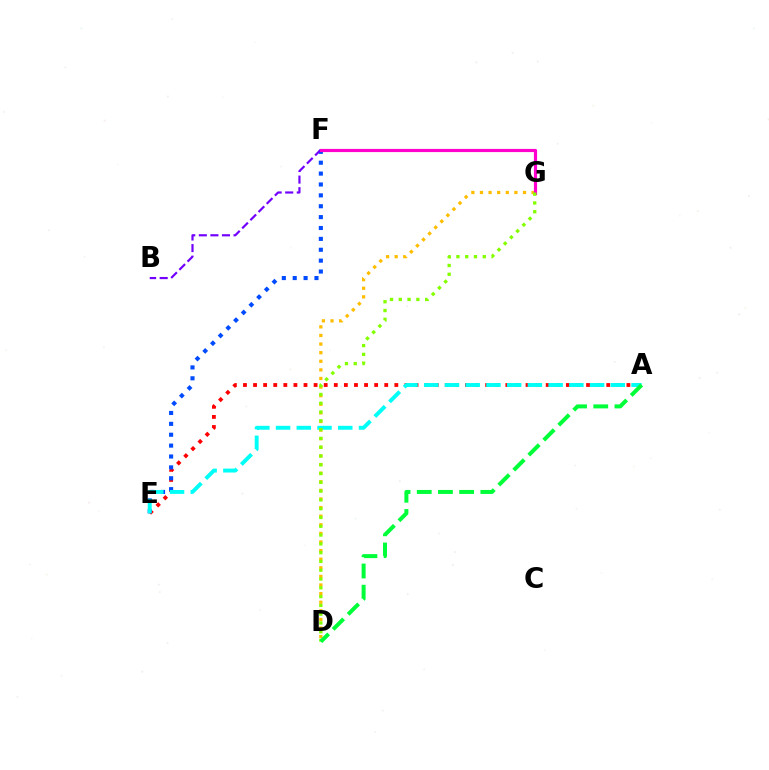{('A', 'E'): [{'color': '#ff0000', 'line_style': 'dotted', 'thickness': 2.74}, {'color': '#00fff6', 'line_style': 'dashed', 'thickness': 2.82}], ('E', 'F'): [{'color': '#004bff', 'line_style': 'dotted', 'thickness': 2.96}], ('B', 'F'): [{'color': '#7200ff', 'line_style': 'dashed', 'thickness': 1.57}], ('D', 'G'): [{'color': '#ffbd00', 'line_style': 'dotted', 'thickness': 2.34}, {'color': '#84ff00', 'line_style': 'dotted', 'thickness': 2.39}], ('F', 'G'): [{'color': '#ff00cf', 'line_style': 'solid', 'thickness': 2.29}], ('A', 'D'): [{'color': '#00ff39', 'line_style': 'dashed', 'thickness': 2.88}]}